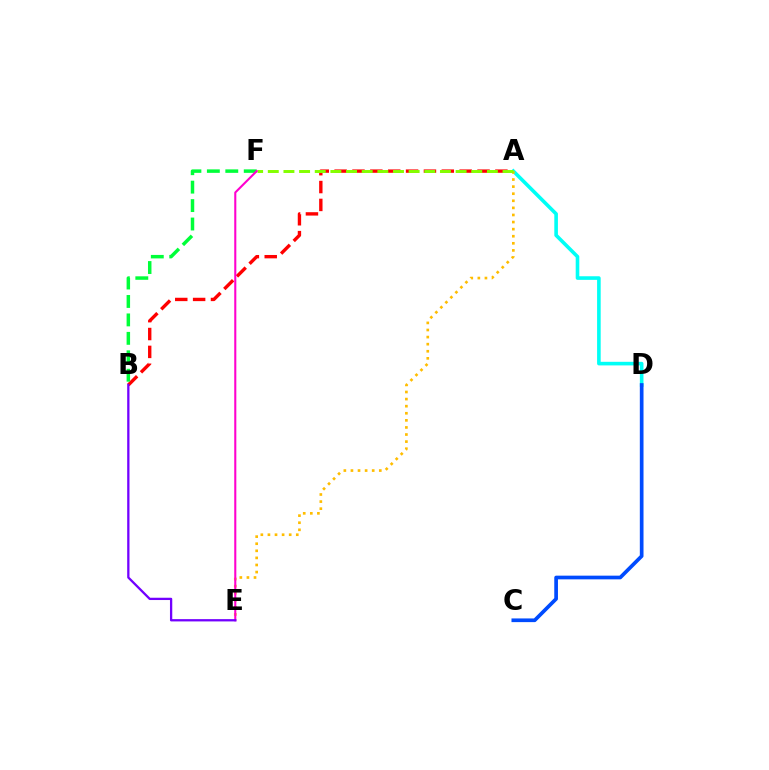{('A', 'B'): [{'color': '#ff0000', 'line_style': 'dashed', 'thickness': 2.43}], ('A', 'D'): [{'color': '#00fff6', 'line_style': 'solid', 'thickness': 2.6}], ('B', 'F'): [{'color': '#00ff39', 'line_style': 'dashed', 'thickness': 2.51}], ('A', 'E'): [{'color': '#ffbd00', 'line_style': 'dotted', 'thickness': 1.93}], ('A', 'F'): [{'color': '#84ff00', 'line_style': 'dashed', 'thickness': 2.13}], ('E', 'F'): [{'color': '#ff00cf', 'line_style': 'solid', 'thickness': 1.5}], ('B', 'E'): [{'color': '#7200ff', 'line_style': 'solid', 'thickness': 1.65}], ('C', 'D'): [{'color': '#004bff', 'line_style': 'solid', 'thickness': 2.66}]}